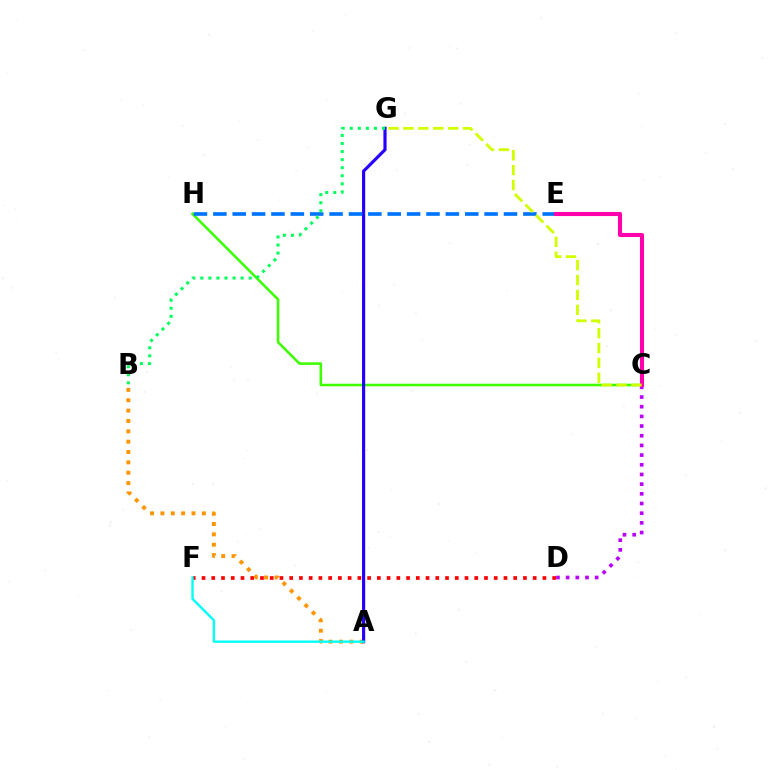{('C', 'H'): [{'color': '#3dff00', 'line_style': 'solid', 'thickness': 1.84}], ('D', 'F'): [{'color': '#ff0000', 'line_style': 'dotted', 'thickness': 2.65}], ('A', 'B'): [{'color': '#ff9400', 'line_style': 'dotted', 'thickness': 2.81}], ('C', 'D'): [{'color': '#b900ff', 'line_style': 'dotted', 'thickness': 2.63}], ('A', 'G'): [{'color': '#2500ff', 'line_style': 'solid', 'thickness': 2.28}], ('E', 'H'): [{'color': '#0074ff', 'line_style': 'dashed', 'thickness': 2.63}], ('C', 'E'): [{'color': '#ff00ac', 'line_style': 'solid', 'thickness': 2.95}], ('C', 'G'): [{'color': '#d1ff00', 'line_style': 'dashed', 'thickness': 2.02}], ('B', 'G'): [{'color': '#00ff5c', 'line_style': 'dotted', 'thickness': 2.19}], ('A', 'F'): [{'color': '#00fff6', 'line_style': 'solid', 'thickness': 1.7}]}